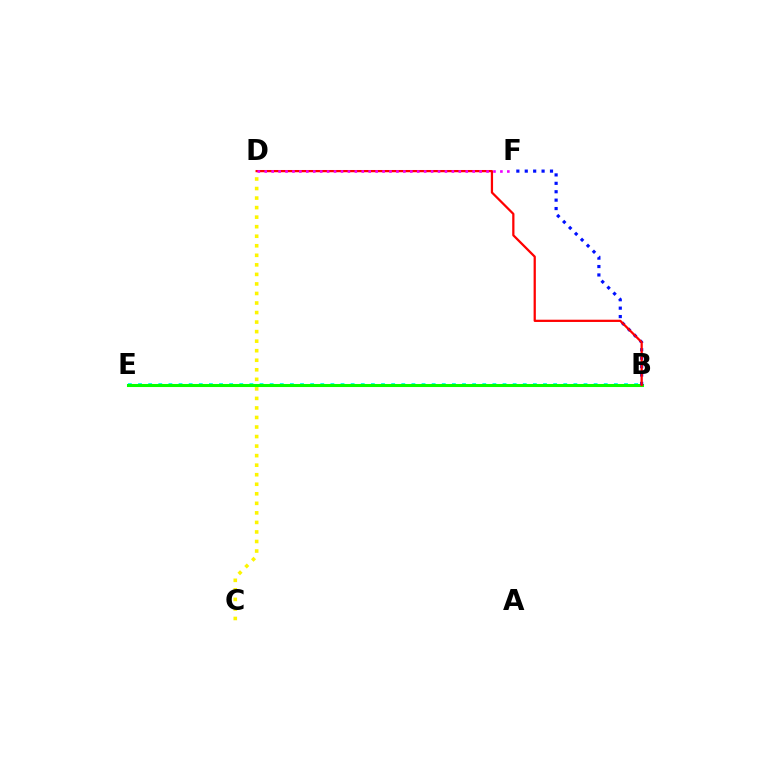{('B', 'E'): [{'color': '#00fff6', 'line_style': 'dotted', 'thickness': 2.75}, {'color': '#08ff00', 'line_style': 'solid', 'thickness': 2.2}], ('B', 'F'): [{'color': '#0010ff', 'line_style': 'dotted', 'thickness': 2.29}], ('C', 'D'): [{'color': '#fcf500', 'line_style': 'dotted', 'thickness': 2.59}], ('B', 'D'): [{'color': '#ff0000', 'line_style': 'solid', 'thickness': 1.62}], ('D', 'F'): [{'color': '#ee00ff', 'line_style': 'dotted', 'thickness': 1.88}]}